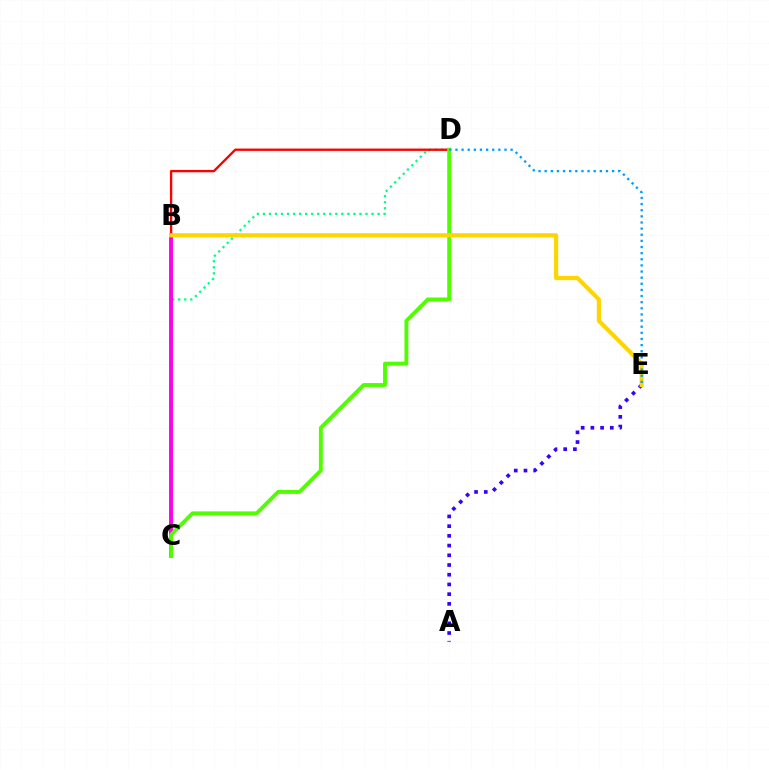{('C', 'D'): [{'color': '#00ff86', 'line_style': 'dotted', 'thickness': 1.64}, {'color': '#4fff00', 'line_style': 'solid', 'thickness': 2.79}], ('B', 'C'): [{'color': '#ff00ed', 'line_style': 'solid', 'thickness': 2.82}], ('A', 'E'): [{'color': '#3700ff', 'line_style': 'dotted', 'thickness': 2.64}], ('B', 'D'): [{'color': '#ff0000', 'line_style': 'solid', 'thickness': 1.68}], ('B', 'E'): [{'color': '#ffd500', 'line_style': 'solid', 'thickness': 3.0}], ('D', 'E'): [{'color': '#009eff', 'line_style': 'dotted', 'thickness': 1.67}]}